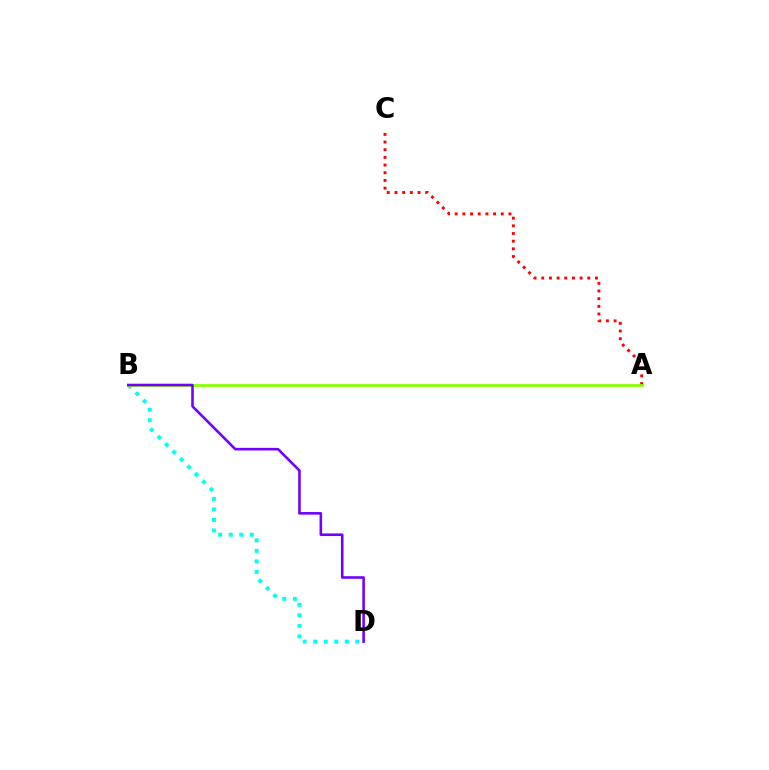{('B', 'D'): [{'color': '#00fff6', 'line_style': 'dotted', 'thickness': 2.86}, {'color': '#7200ff', 'line_style': 'solid', 'thickness': 1.87}], ('A', 'C'): [{'color': '#ff0000', 'line_style': 'dotted', 'thickness': 2.09}], ('A', 'B'): [{'color': '#84ff00', 'line_style': 'solid', 'thickness': 1.98}]}